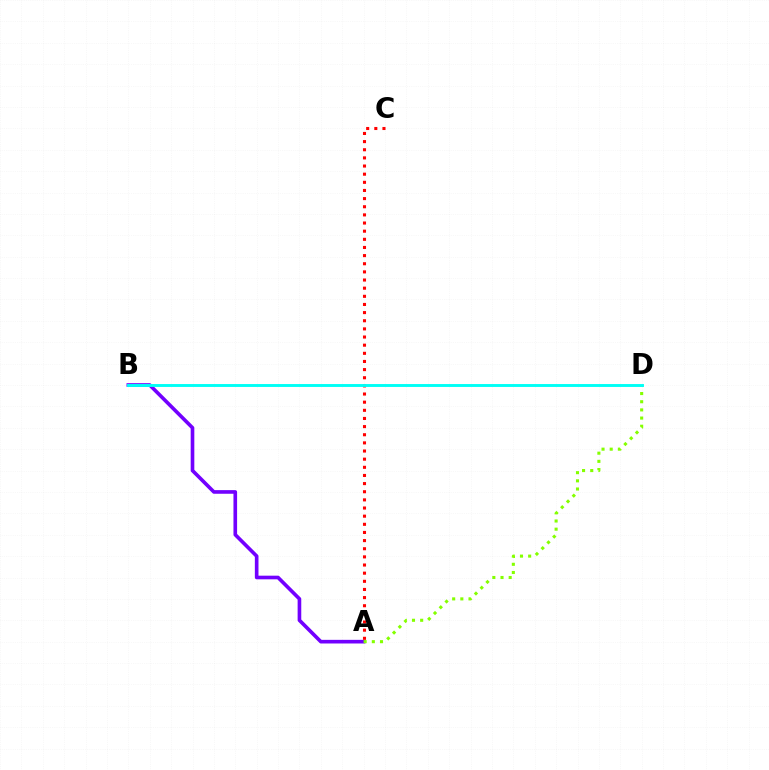{('A', 'B'): [{'color': '#7200ff', 'line_style': 'solid', 'thickness': 2.62}], ('A', 'D'): [{'color': '#84ff00', 'line_style': 'dotted', 'thickness': 2.22}], ('A', 'C'): [{'color': '#ff0000', 'line_style': 'dotted', 'thickness': 2.21}], ('B', 'D'): [{'color': '#00fff6', 'line_style': 'solid', 'thickness': 2.09}]}